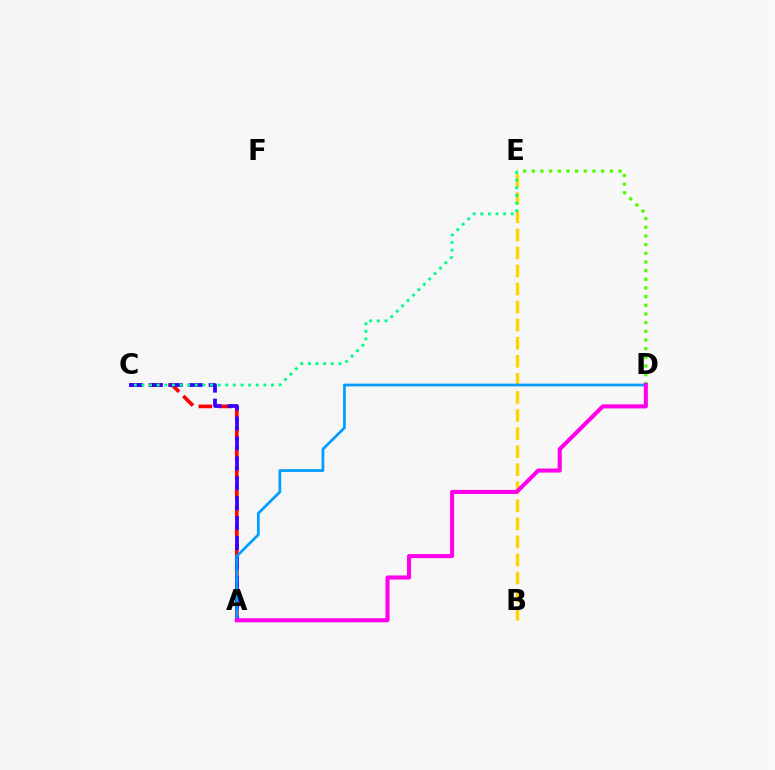{('A', 'C'): [{'color': '#ff0000', 'line_style': 'dashed', 'thickness': 2.66}, {'color': '#3700ff', 'line_style': 'dashed', 'thickness': 2.71}], ('B', 'E'): [{'color': '#ffd500', 'line_style': 'dashed', 'thickness': 2.45}], ('D', 'E'): [{'color': '#4fff00', 'line_style': 'dotted', 'thickness': 2.36}], ('C', 'E'): [{'color': '#00ff86', 'line_style': 'dotted', 'thickness': 2.07}], ('A', 'D'): [{'color': '#009eff', 'line_style': 'solid', 'thickness': 1.98}, {'color': '#ff00ed', 'line_style': 'solid', 'thickness': 2.93}]}